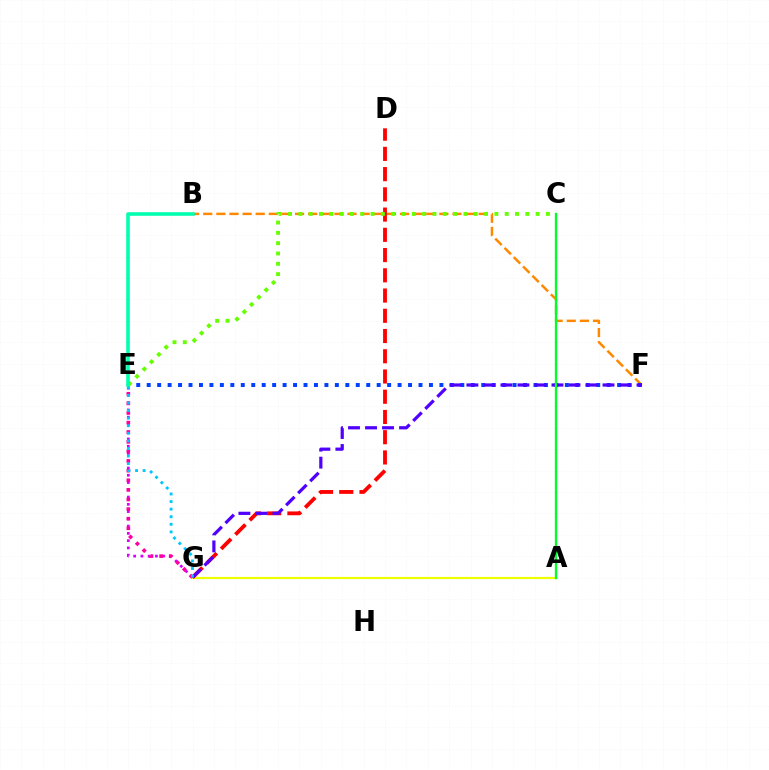{('A', 'G'): [{'color': '#eeff00', 'line_style': 'solid', 'thickness': 1.58}], ('B', 'F'): [{'color': '#ff8800', 'line_style': 'dashed', 'thickness': 1.78}], ('D', 'G'): [{'color': '#ff0000', 'line_style': 'dashed', 'thickness': 2.75}], ('E', 'F'): [{'color': '#003fff', 'line_style': 'dotted', 'thickness': 2.84}], ('F', 'G'): [{'color': '#4f00ff', 'line_style': 'dashed', 'thickness': 2.31}], ('E', 'G'): [{'color': '#d600ff', 'line_style': 'dotted', 'thickness': 1.97}, {'color': '#ff00a0', 'line_style': 'dotted', 'thickness': 2.61}, {'color': '#00c7ff', 'line_style': 'dotted', 'thickness': 2.06}], ('C', 'E'): [{'color': '#66ff00', 'line_style': 'dotted', 'thickness': 2.8}], ('A', 'C'): [{'color': '#00ff27', 'line_style': 'solid', 'thickness': 1.69}], ('B', 'E'): [{'color': '#00ffaf', 'line_style': 'solid', 'thickness': 2.58}]}